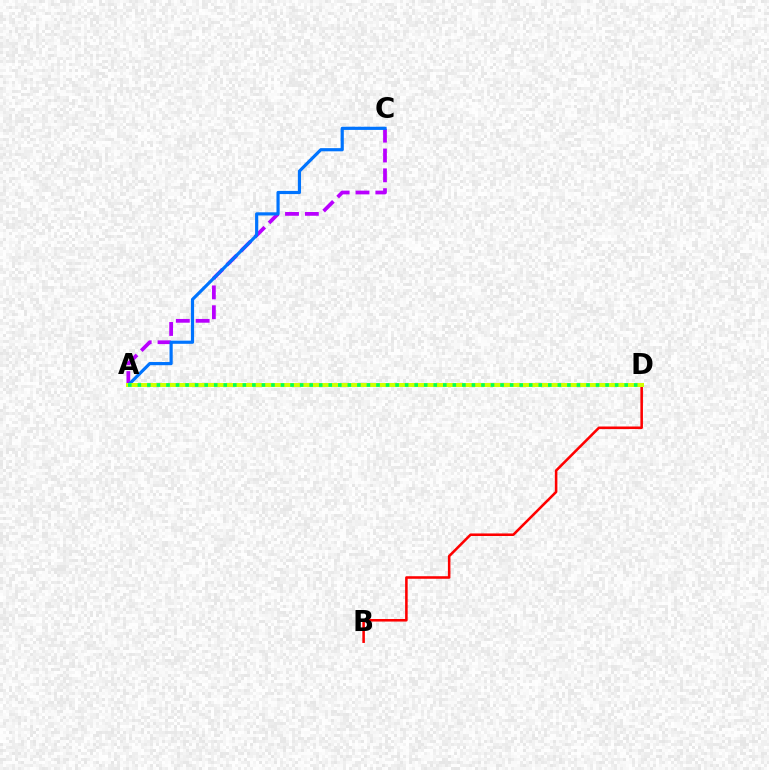{('B', 'D'): [{'color': '#ff0000', 'line_style': 'solid', 'thickness': 1.84}], ('A', 'C'): [{'color': '#b900ff', 'line_style': 'dashed', 'thickness': 2.7}, {'color': '#0074ff', 'line_style': 'solid', 'thickness': 2.28}], ('A', 'D'): [{'color': '#d1ff00', 'line_style': 'solid', 'thickness': 2.89}, {'color': '#00ff5c', 'line_style': 'dotted', 'thickness': 2.59}]}